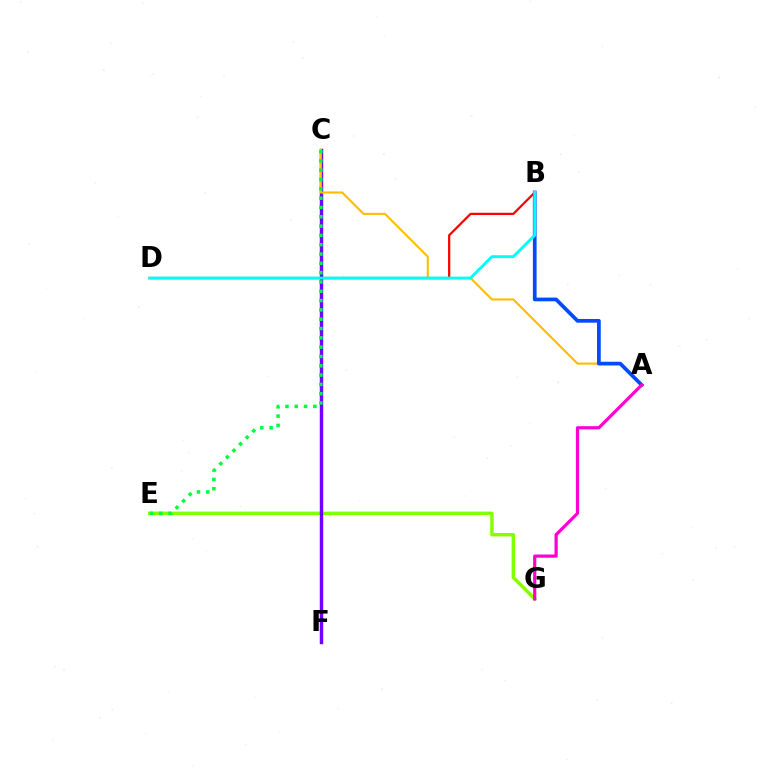{('E', 'G'): [{'color': '#84ff00', 'line_style': 'solid', 'thickness': 2.47}], ('C', 'F'): [{'color': '#7200ff', 'line_style': 'solid', 'thickness': 2.47}], ('A', 'C'): [{'color': '#ffbd00', 'line_style': 'solid', 'thickness': 1.52}], ('B', 'D'): [{'color': '#ff0000', 'line_style': 'solid', 'thickness': 1.61}, {'color': '#00fff6', 'line_style': 'solid', 'thickness': 2.08}], ('A', 'B'): [{'color': '#004bff', 'line_style': 'solid', 'thickness': 2.68}], ('C', 'E'): [{'color': '#00ff39', 'line_style': 'dotted', 'thickness': 2.53}], ('A', 'G'): [{'color': '#ff00cf', 'line_style': 'solid', 'thickness': 2.31}]}